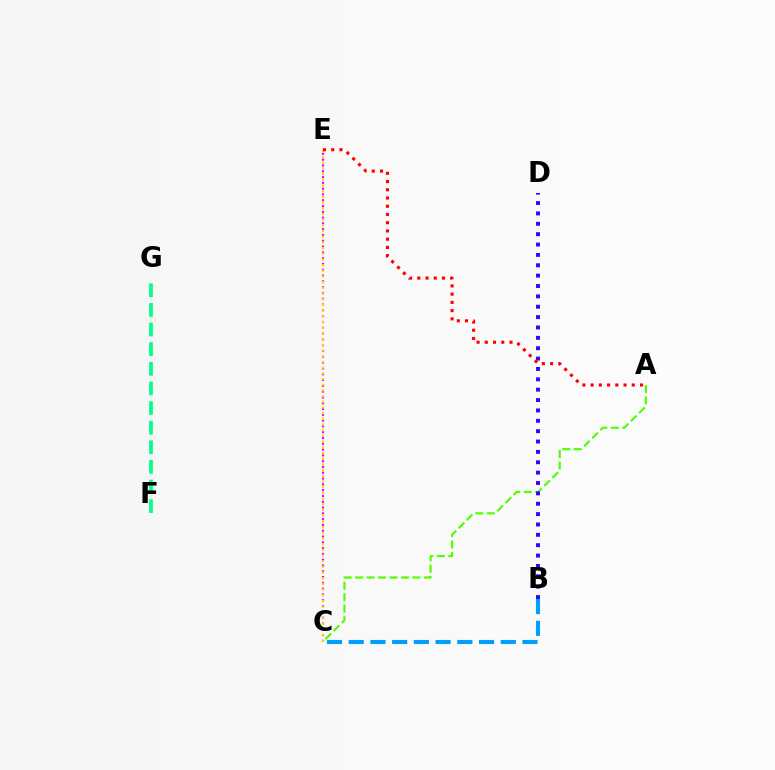{('C', 'E'): [{'color': '#ff00ed', 'line_style': 'dotted', 'thickness': 1.58}, {'color': '#ffd500', 'line_style': 'dotted', 'thickness': 1.55}], ('A', 'C'): [{'color': '#4fff00', 'line_style': 'dashed', 'thickness': 1.56}], ('F', 'G'): [{'color': '#00ff86', 'line_style': 'dashed', 'thickness': 2.67}], ('B', 'D'): [{'color': '#3700ff', 'line_style': 'dotted', 'thickness': 2.82}], ('A', 'E'): [{'color': '#ff0000', 'line_style': 'dotted', 'thickness': 2.24}], ('B', 'C'): [{'color': '#009eff', 'line_style': 'dashed', 'thickness': 2.95}]}